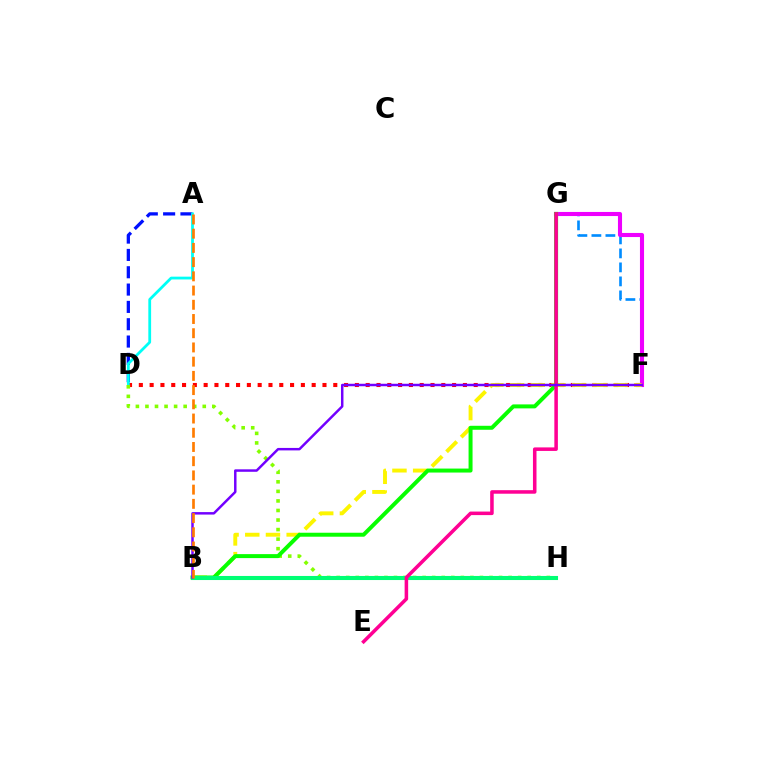{('F', 'G'): [{'color': '#008cff', 'line_style': 'dashed', 'thickness': 1.9}, {'color': '#ee00ff', 'line_style': 'solid', 'thickness': 2.95}], ('D', 'F'): [{'color': '#ff0000', 'line_style': 'dotted', 'thickness': 2.94}], ('A', 'D'): [{'color': '#0010ff', 'line_style': 'dashed', 'thickness': 2.35}, {'color': '#00fff6', 'line_style': 'solid', 'thickness': 2.01}], ('B', 'F'): [{'color': '#fcf500', 'line_style': 'dashed', 'thickness': 2.81}, {'color': '#7200ff', 'line_style': 'solid', 'thickness': 1.78}], ('D', 'H'): [{'color': '#84ff00', 'line_style': 'dotted', 'thickness': 2.6}], ('B', 'G'): [{'color': '#08ff00', 'line_style': 'solid', 'thickness': 2.86}], ('B', 'H'): [{'color': '#00ff74', 'line_style': 'solid', 'thickness': 2.94}], ('E', 'G'): [{'color': '#ff0094', 'line_style': 'solid', 'thickness': 2.55}], ('A', 'B'): [{'color': '#ff7c00', 'line_style': 'dashed', 'thickness': 1.93}]}